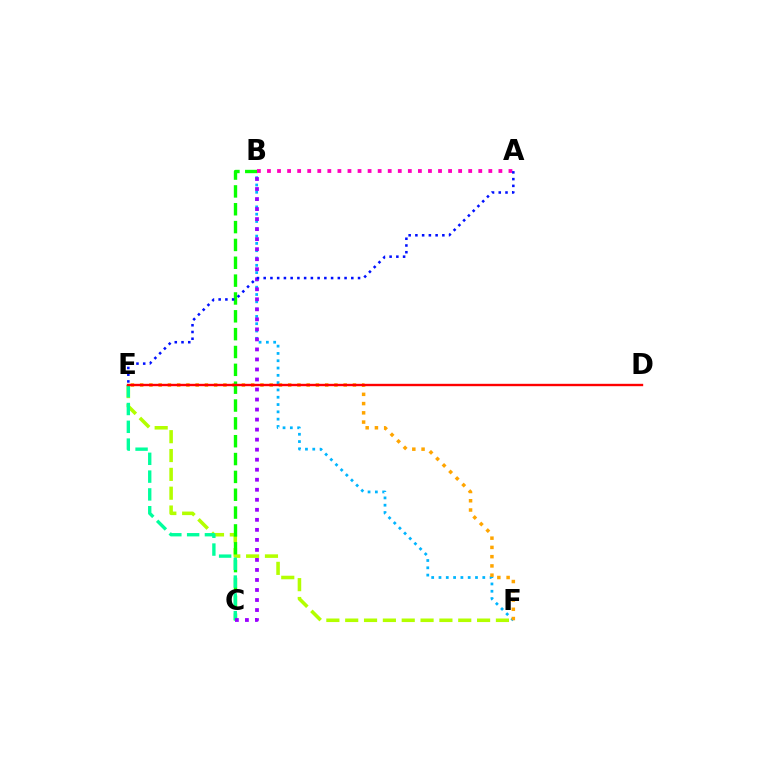{('B', 'F'): [{'color': '#00b5ff', 'line_style': 'dotted', 'thickness': 1.98}], ('E', 'F'): [{'color': '#b3ff00', 'line_style': 'dashed', 'thickness': 2.56}, {'color': '#ffa500', 'line_style': 'dotted', 'thickness': 2.51}], ('B', 'C'): [{'color': '#08ff00', 'line_style': 'dashed', 'thickness': 2.42}, {'color': '#9b00ff', 'line_style': 'dotted', 'thickness': 2.72}], ('C', 'E'): [{'color': '#00ff9d', 'line_style': 'dashed', 'thickness': 2.42}], ('A', 'B'): [{'color': '#ff00bd', 'line_style': 'dotted', 'thickness': 2.73}], ('D', 'E'): [{'color': '#ff0000', 'line_style': 'solid', 'thickness': 1.71}], ('A', 'E'): [{'color': '#0010ff', 'line_style': 'dotted', 'thickness': 1.83}]}